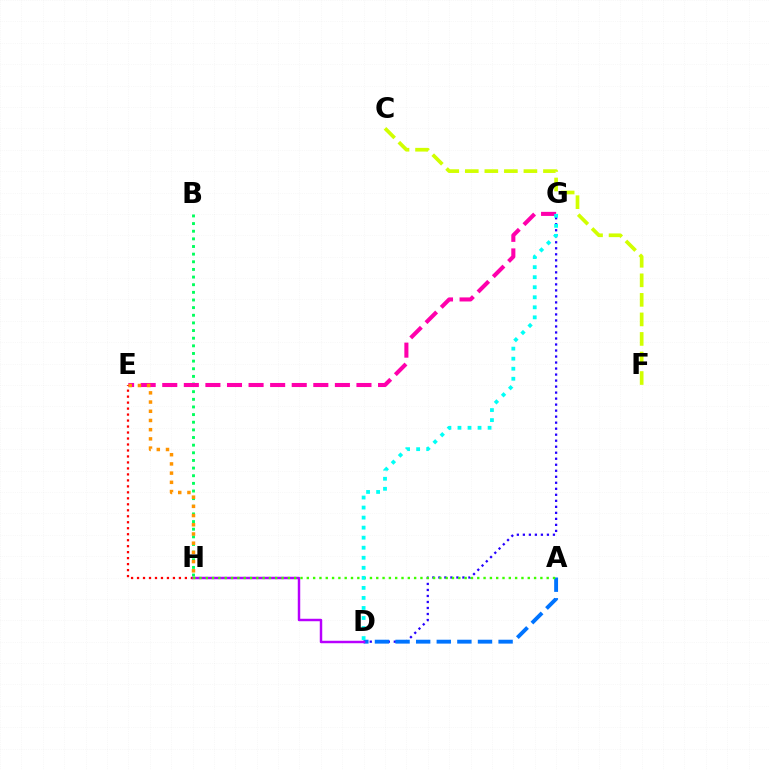{('B', 'H'): [{'color': '#00ff5c', 'line_style': 'dotted', 'thickness': 2.08}], ('E', 'G'): [{'color': '#ff00ac', 'line_style': 'dashed', 'thickness': 2.93}], ('D', 'G'): [{'color': '#2500ff', 'line_style': 'dotted', 'thickness': 1.63}, {'color': '#00fff6', 'line_style': 'dotted', 'thickness': 2.73}], ('E', 'H'): [{'color': '#ff0000', 'line_style': 'dotted', 'thickness': 1.63}, {'color': '#ff9400', 'line_style': 'dotted', 'thickness': 2.5}], ('A', 'D'): [{'color': '#0074ff', 'line_style': 'dashed', 'thickness': 2.8}], ('D', 'H'): [{'color': '#b900ff', 'line_style': 'solid', 'thickness': 1.77}], ('A', 'H'): [{'color': '#3dff00', 'line_style': 'dotted', 'thickness': 1.72}], ('C', 'F'): [{'color': '#d1ff00', 'line_style': 'dashed', 'thickness': 2.65}]}